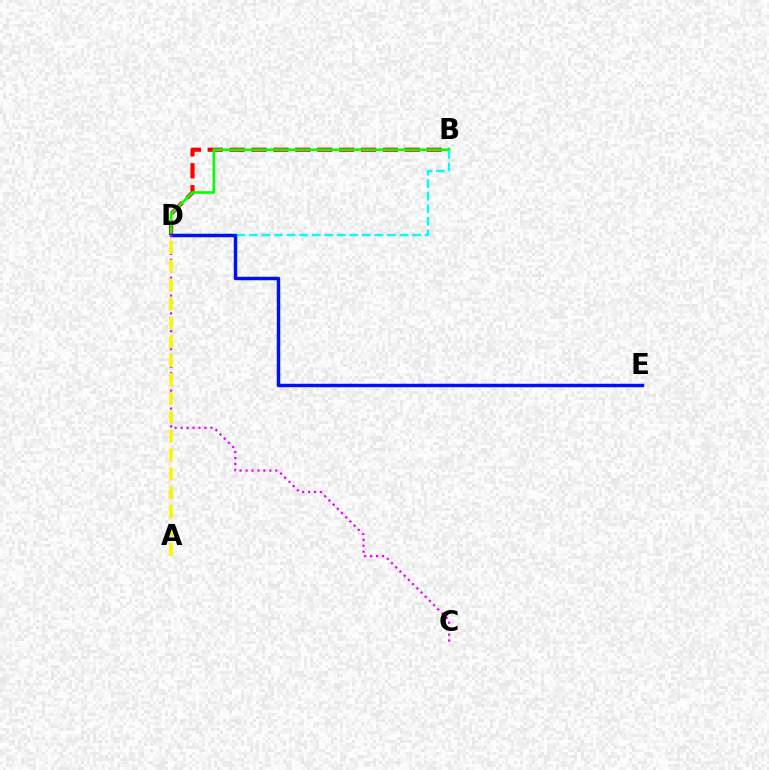{('B', 'D'): [{'color': '#ff0000', 'line_style': 'dashed', 'thickness': 2.97}, {'color': '#08ff00', 'line_style': 'solid', 'thickness': 1.92}, {'color': '#00fff6', 'line_style': 'dashed', 'thickness': 1.71}], ('D', 'E'): [{'color': '#0010ff', 'line_style': 'solid', 'thickness': 2.49}], ('C', 'D'): [{'color': '#ee00ff', 'line_style': 'dotted', 'thickness': 1.62}], ('A', 'D'): [{'color': '#fcf500', 'line_style': 'dashed', 'thickness': 2.56}]}